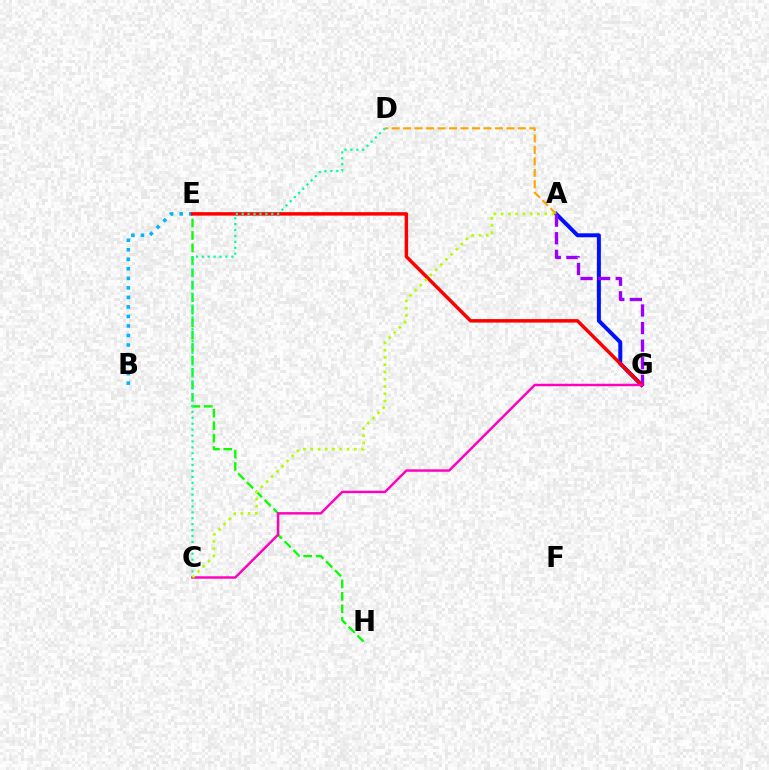{('B', 'E'): [{'color': '#00b5ff', 'line_style': 'dotted', 'thickness': 2.59}], ('A', 'G'): [{'color': '#0010ff', 'line_style': 'solid', 'thickness': 2.85}, {'color': '#9b00ff', 'line_style': 'dashed', 'thickness': 2.39}], ('A', 'D'): [{'color': '#ffa500', 'line_style': 'dashed', 'thickness': 1.56}], ('E', 'H'): [{'color': '#08ff00', 'line_style': 'dashed', 'thickness': 1.69}], ('E', 'G'): [{'color': '#ff0000', 'line_style': 'solid', 'thickness': 2.5}], ('C', 'D'): [{'color': '#00ff9d', 'line_style': 'dotted', 'thickness': 1.61}], ('C', 'G'): [{'color': '#ff00bd', 'line_style': 'solid', 'thickness': 1.76}], ('A', 'C'): [{'color': '#b3ff00', 'line_style': 'dotted', 'thickness': 1.97}]}